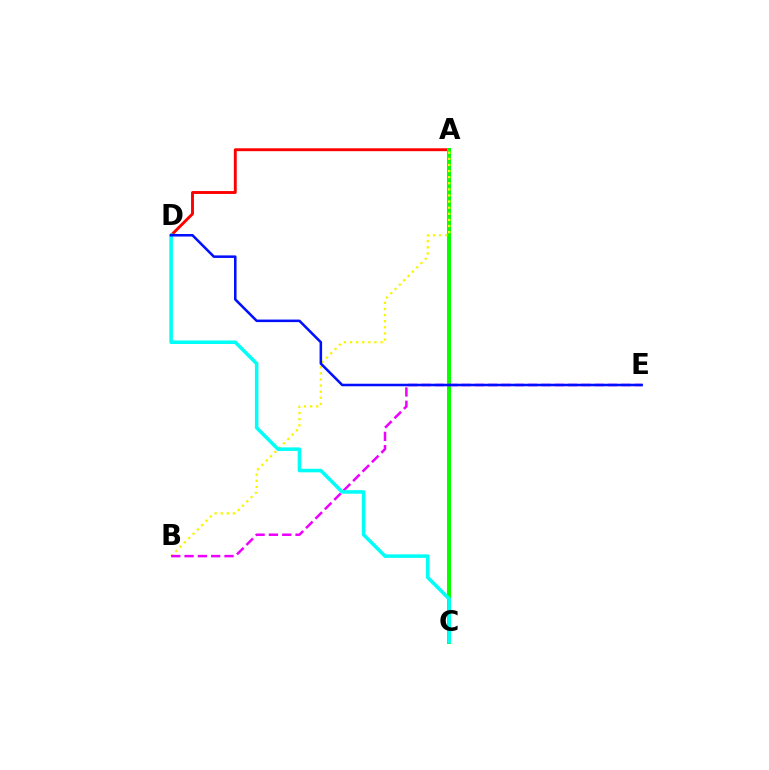{('A', 'D'): [{'color': '#ff0000', 'line_style': 'solid', 'thickness': 2.08}], ('A', 'C'): [{'color': '#08ff00', 'line_style': 'solid', 'thickness': 2.87}], ('A', 'B'): [{'color': '#fcf500', 'line_style': 'dotted', 'thickness': 1.66}], ('B', 'E'): [{'color': '#ee00ff', 'line_style': 'dashed', 'thickness': 1.81}], ('C', 'D'): [{'color': '#00fff6', 'line_style': 'solid', 'thickness': 2.56}], ('D', 'E'): [{'color': '#0010ff', 'line_style': 'solid', 'thickness': 1.83}]}